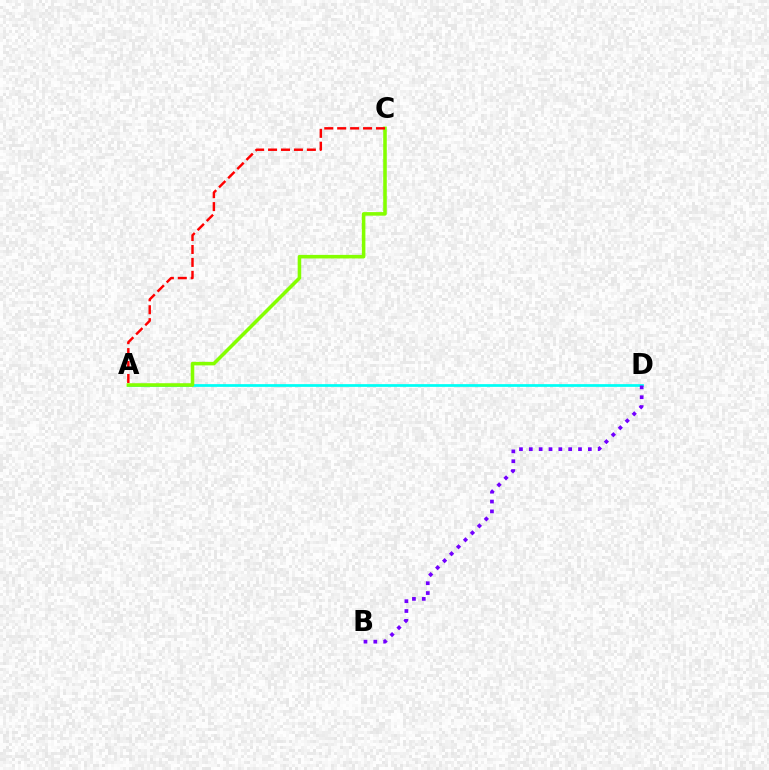{('A', 'D'): [{'color': '#00fff6', 'line_style': 'solid', 'thickness': 1.97}], ('B', 'D'): [{'color': '#7200ff', 'line_style': 'dotted', 'thickness': 2.67}], ('A', 'C'): [{'color': '#84ff00', 'line_style': 'solid', 'thickness': 2.56}, {'color': '#ff0000', 'line_style': 'dashed', 'thickness': 1.76}]}